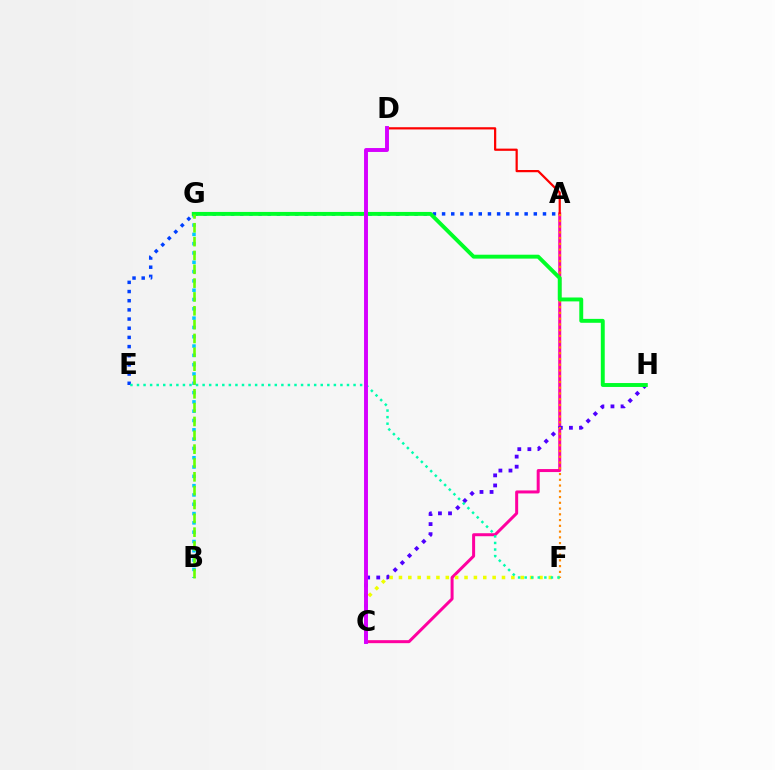{('A', 'E'): [{'color': '#003fff', 'line_style': 'dotted', 'thickness': 2.49}], ('A', 'C'): [{'color': '#ff00a0', 'line_style': 'solid', 'thickness': 2.16}], ('B', 'G'): [{'color': '#00c7ff', 'line_style': 'dotted', 'thickness': 2.53}, {'color': '#66ff00', 'line_style': 'dashed', 'thickness': 1.88}], ('C', 'H'): [{'color': '#4f00ff', 'line_style': 'dotted', 'thickness': 2.74}], ('C', 'F'): [{'color': '#eeff00', 'line_style': 'dotted', 'thickness': 2.55}], ('A', 'D'): [{'color': '#ff0000', 'line_style': 'solid', 'thickness': 1.6}], ('A', 'F'): [{'color': '#ff8800', 'line_style': 'dotted', 'thickness': 1.56}], ('G', 'H'): [{'color': '#00ff27', 'line_style': 'solid', 'thickness': 2.82}], ('E', 'F'): [{'color': '#00ffaf', 'line_style': 'dotted', 'thickness': 1.78}], ('C', 'D'): [{'color': '#d600ff', 'line_style': 'solid', 'thickness': 2.82}]}